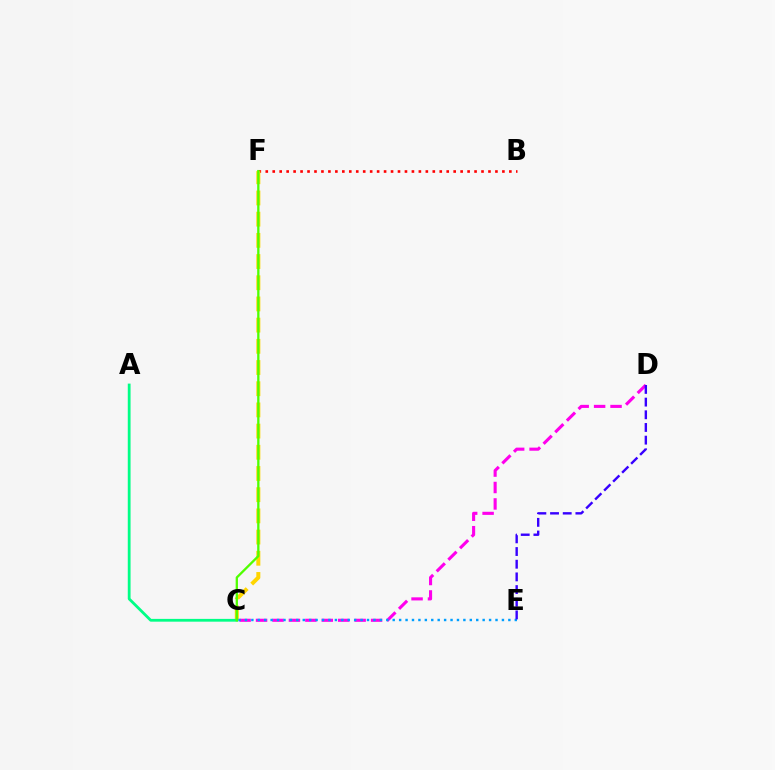{('B', 'F'): [{'color': '#ff0000', 'line_style': 'dotted', 'thickness': 1.89}], ('C', 'F'): [{'color': '#ffd500', 'line_style': 'dashed', 'thickness': 2.88}, {'color': '#4fff00', 'line_style': 'solid', 'thickness': 1.66}], ('A', 'C'): [{'color': '#00ff86', 'line_style': 'solid', 'thickness': 2.01}], ('C', 'D'): [{'color': '#ff00ed', 'line_style': 'dashed', 'thickness': 2.23}], ('C', 'E'): [{'color': '#009eff', 'line_style': 'dotted', 'thickness': 1.75}], ('D', 'E'): [{'color': '#3700ff', 'line_style': 'dashed', 'thickness': 1.72}]}